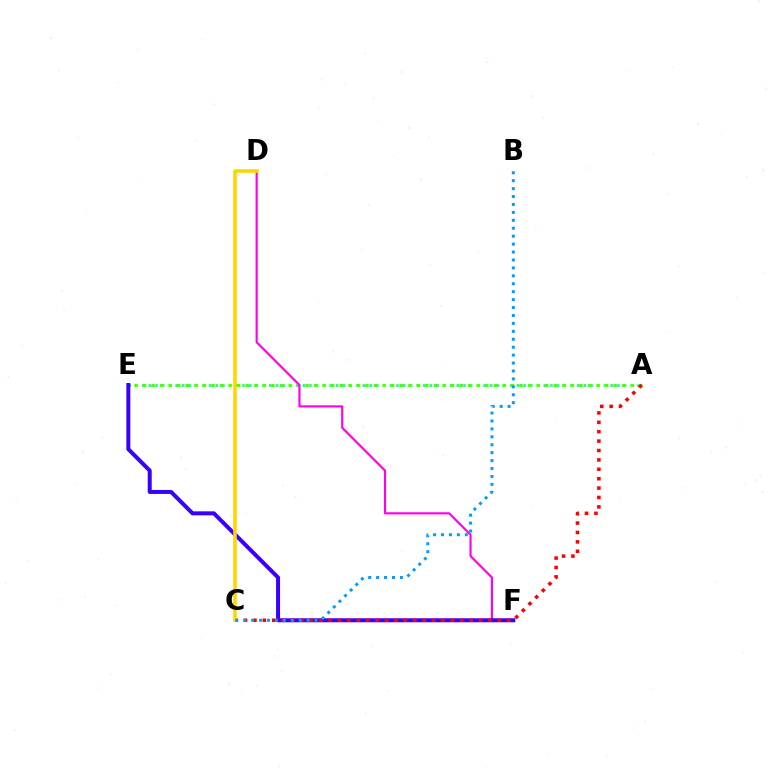{('A', 'E'): [{'color': '#00ff86', 'line_style': 'dotted', 'thickness': 1.82}, {'color': '#4fff00', 'line_style': 'dotted', 'thickness': 2.32}], ('D', 'F'): [{'color': '#ff00ed', 'line_style': 'solid', 'thickness': 1.55}], ('E', 'F'): [{'color': '#3700ff', 'line_style': 'solid', 'thickness': 2.87}], ('A', 'C'): [{'color': '#ff0000', 'line_style': 'dotted', 'thickness': 2.55}], ('C', 'D'): [{'color': '#ffd500', 'line_style': 'solid', 'thickness': 2.56}], ('B', 'C'): [{'color': '#009eff', 'line_style': 'dotted', 'thickness': 2.15}]}